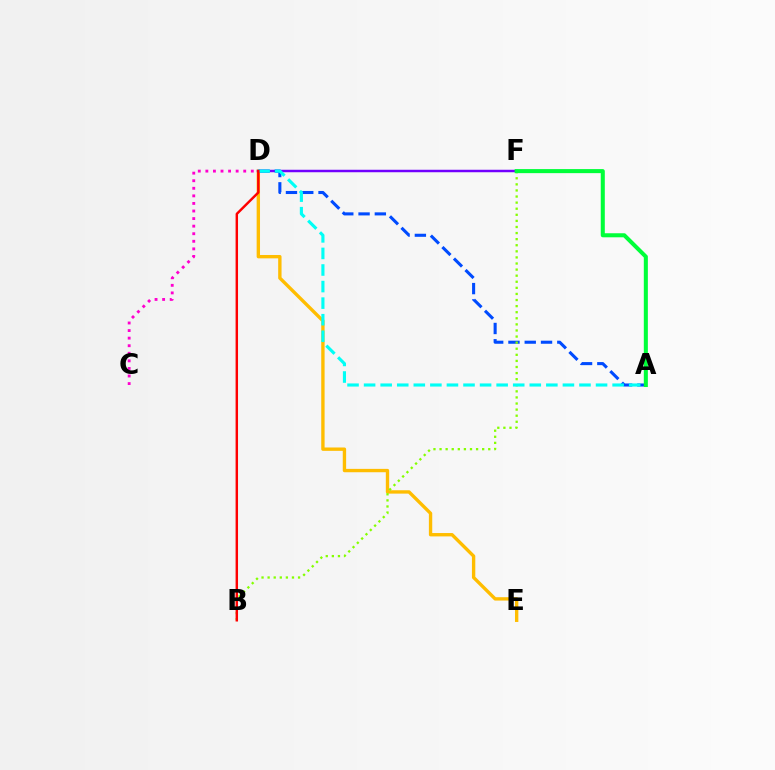{('D', 'E'): [{'color': '#ffbd00', 'line_style': 'solid', 'thickness': 2.42}], ('D', 'F'): [{'color': '#7200ff', 'line_style': 'solid', 'thickness': 1.78}], ('A', 'D'): [{'color': '#004bff', 'line_style': 'dashed', 'thickness': 2.21}, {'color': '#00fff6', 'line_style': 'dashed', 'thickness': 2.25}], ('B', 'F'): [{'color': '#84ff00', 'line_style': 'dotted', 'thickness': 1.65}], ('C', 'D'): [{'color': '#ff00cf', 'line_style': 'dotted', 'thickness': 2.06}], ('B', 'D'): [{'color': '#ff0000', 'line_style': 'solid', 'thickness': 1.76}], ('A', 'F'): [{'color': '#00ff39', 'line_style': 'solid', 'thickness': 2.91}]}